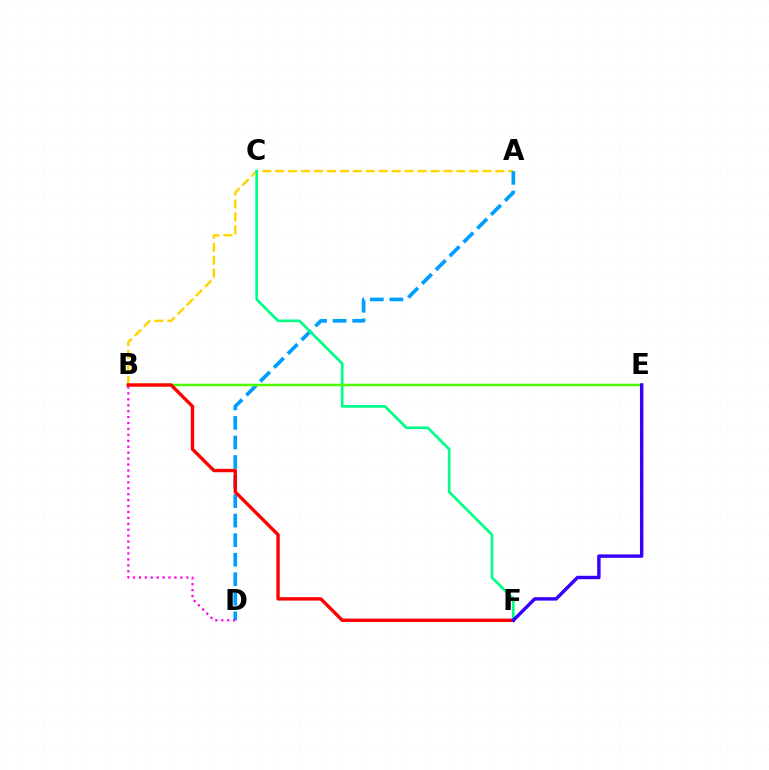{('A', 'B'): [{'color': '#ffd500', 'line_style': 'dashed', 'thickness': 1.76}], ('A', 'D'): [{'color': '#009eff', 'line_style': 'dashed', 'thickness': 2.65}], ('C', 'F'): [{'color': '#00ff86', 'line_style': 'solid', 'thickness': 1.94}], ('B', 'E'): [{'color': '#4fff00', 'line_style': 'solid', 'thickness': 1.8}], ('B', 'D'): [{'color': '#ff00ed', 'line_style': 'dotted', 'thickness': 1.61}], ('B', 'F'): [{'color': '#ff0000', 'line_style': 'solid', 'thickness': 2.44}], ('E', 'F'): [{'color': '#3700ff', 'line_style': 'solid', 'thickness': 2.47}]}